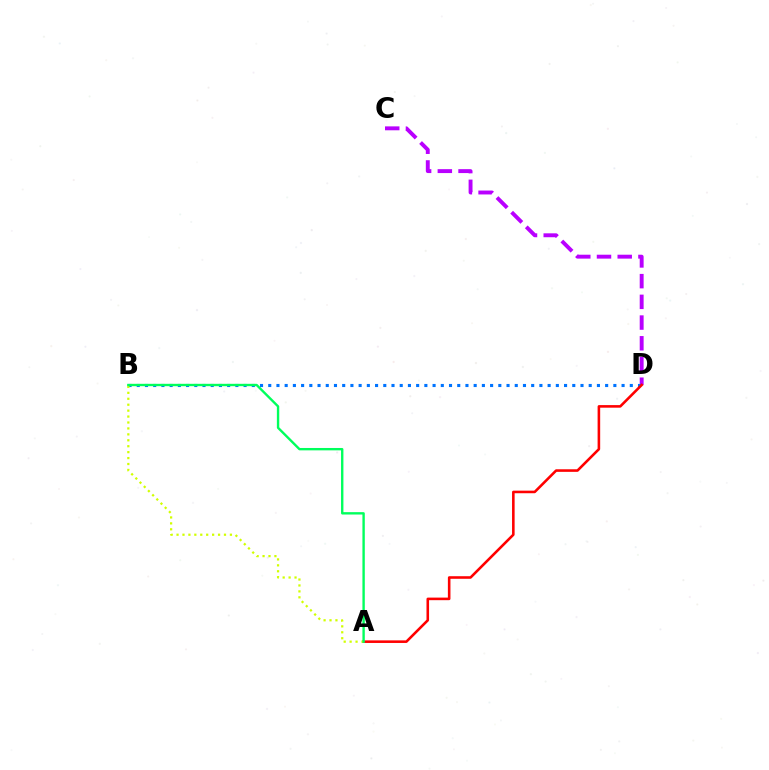{('C', 'D'): [{'color': '#b900ff', 'line_style': 'dashed', 'thickness': 2.81}], ('B', 'D'): [{'color': '#0074ff', 'line_style': 'dotted', 'thickness': 2.23}], ('A', 'D'): [{'color': '#ff0000', 'line_style': 'solid', 'thickness': 1.86}], ('A', 'B'): [{'color': '#d1ff00', 'line_style': 'dotted', 'thickness': 1.61}, {'color': '#00ff5c', 'line_style': 'solid', 'thickness': 1.71}]}